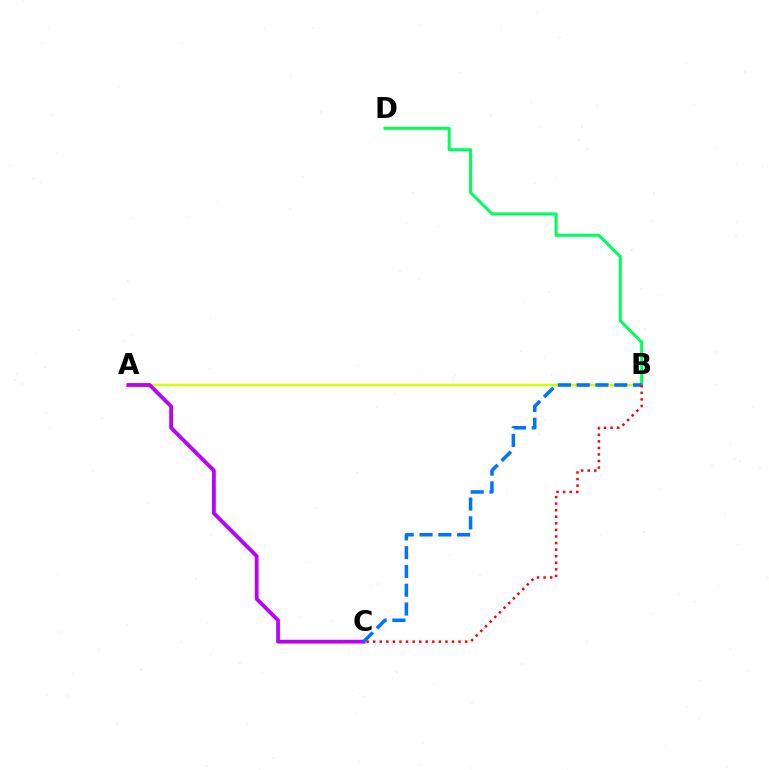{('A', 'B'): [{'color': '#d1ff00', 'line_style': 'solid', 'thickness': 1.75}], ('B', 'D'): [{'color': '#00ff5c', 'line_style': 'solid', 'thickness': 2.17}], ('A', 'C'): [{'color': '#b900ff', 'line_style': 'solid', 'thickness': 2.72}], ('B', 'C'): [{'color': '#0074ff', 'line_style': 'dashed', 'thickness': 2.55}, {'color': '#ff0000', 'line_style': 'dotted', 'thickness': 1.78}]}